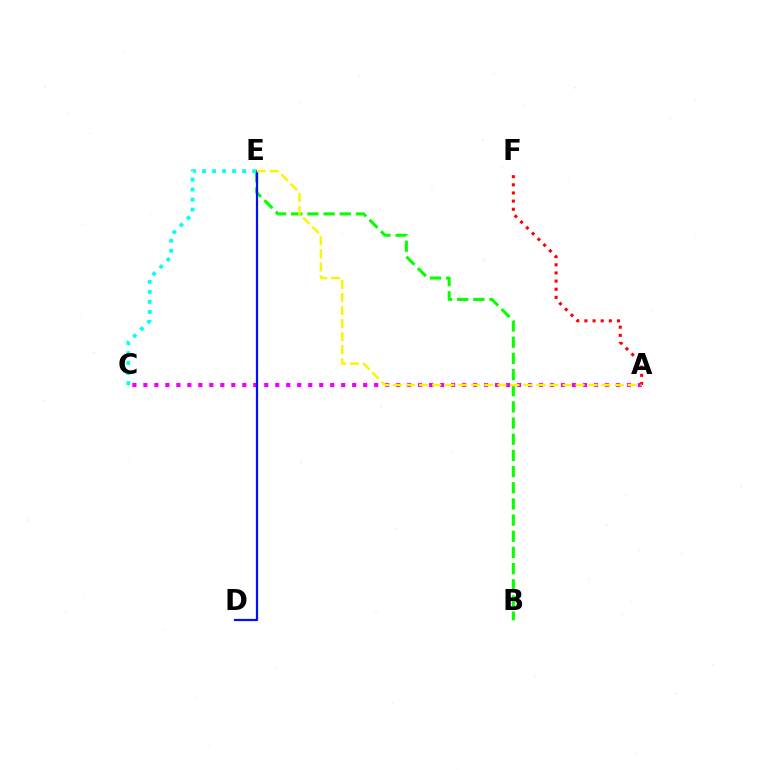{('A', 'C'): [{'color': '#ee00ff', 'line_style': 'dotted', 'thickness': 2.99}], ('B', 'E'): [{'color': '#08ff00', 'line_style': 'dashed', 'thickness': 2.2}], ('A', 'F'): [{'color': '#ff0000', 'line_style': 'dotted', 'thickness': 2.21}], ('D', 'E'): [{'color': '#0010ff', 'line_style': 'solid', 'thickness': 1.6}], ('C', 'E'): [{'color': '#00fff6', 'line_style': 'dotted', 'thickness': 2.72}], ('A', 'E'): [{'color': '#fcf500', 'line_style': 'dashed', 'thickness': 1.77}]}